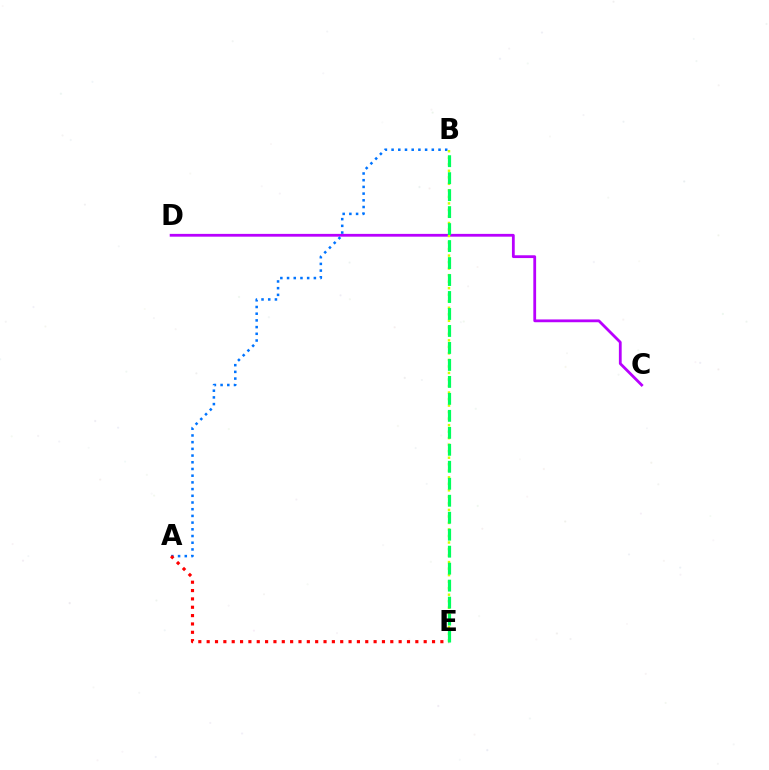{('C', 'D'): [{'color': '#b900ff', 'line_style': 'solid', 'thickness': 2.01}], ('A', 'B'): [{'color': '#0074ff', 'line_style': 'dotted', 'thickness': 1.82}], ('B', 'E'): [{'color': '#d1ff00', 'line_style': 'dotted', 'thickness': 1.77}, {'color': '#00ff5c', 'line_style': 'dashed', 'thickness': 2.31}], ('A', 'E'): [{'color': '#ff0000', 'line_style': 'dotted', 'thickness': 2.27}]}